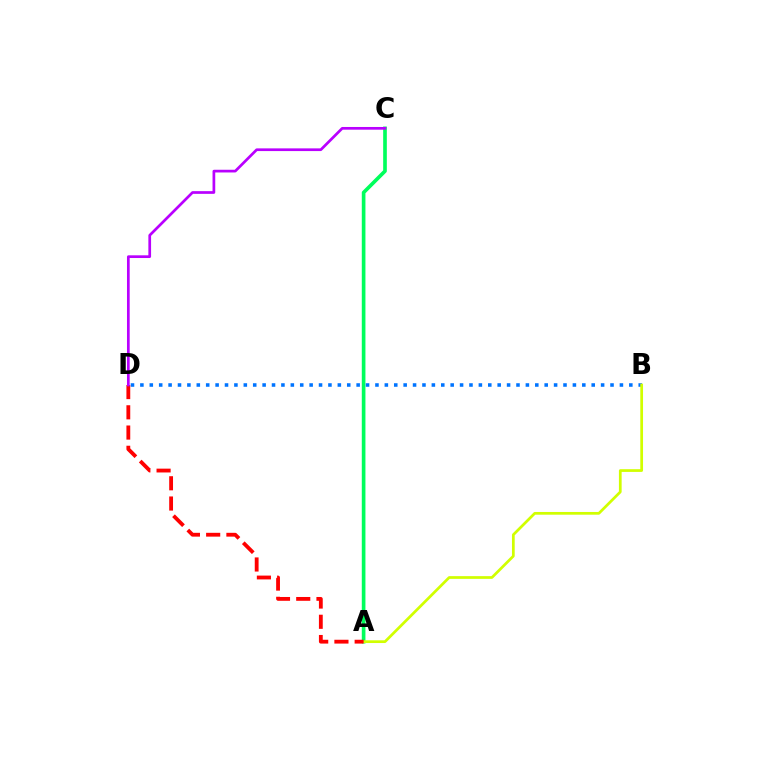{('A', 'C'): [{'color': '#00ff5c', 'line_style': 'solid', 'thickness': 2.63}], ('B', 'D'): [{'color': '#0074ff', 'line_style': 'dotted', 'thickness': 2.55}], ('A', 'B'): [{'color': '#d1ff00', 'line_style': 'solid', 'thickness': 1.96}], ('A', 'D'): [{'color': '#ff0000', 'line_style': 'dashed', 'thickness': 2.75}], ('C', 'D'): [{'color': '#b900ff', 'line_style': 'solid', 'thickness': 1.95}]}